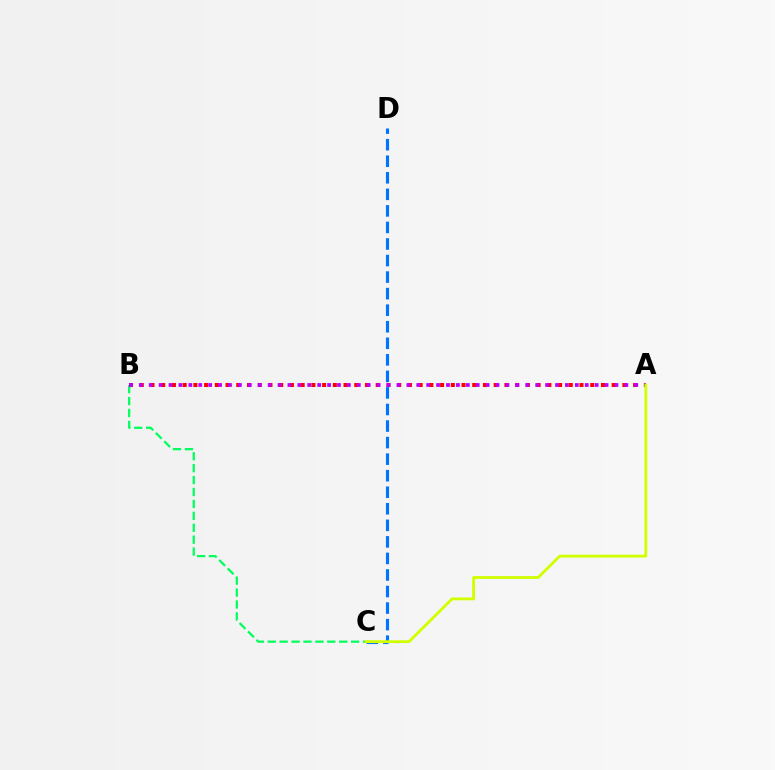{('B', 'C'): [{'color': '#00ff5c', 'line_style': 'dashed', 'thickness': 1.62}], ('A', 'B'): [{'color': '#ff0000', 'line_style': 'dotted', 'thickness': 2.91}, {'color': '#b900ff', 'line_style': 'dotted', 'thickness': 2.69}], ('C', 'D'): [{'color': '#0074ff', 'line_style': 'dashed', 'thickness': 2.25}], ('A', 'C'): [{'color': '#d1ff00', 'line_style': 'solid', 'thickness': 2.04}]}